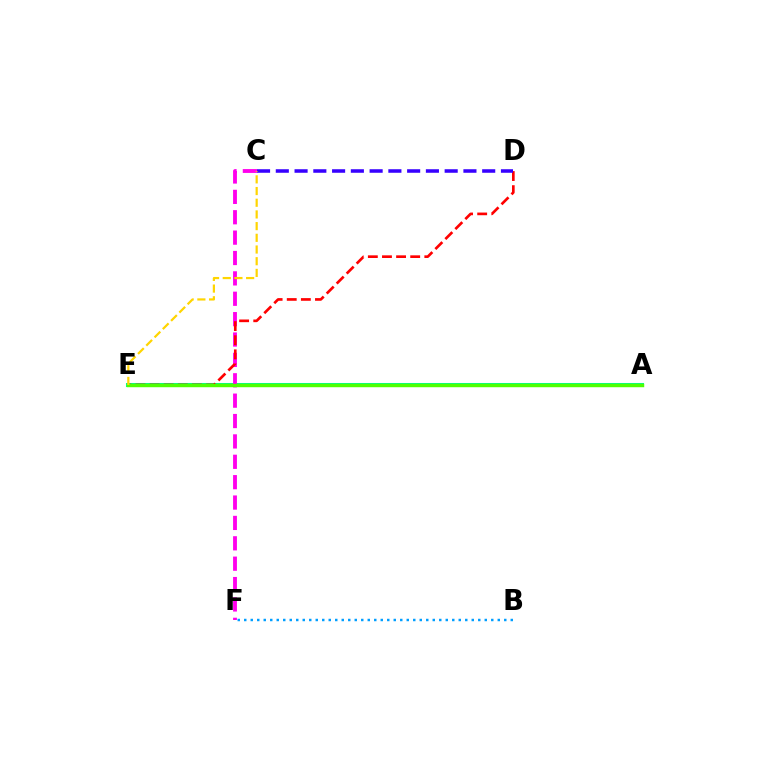{('A', 'E'): [{'color': '#00ff86', 'line_style': 'solid', 'thickness': 2.91}, {'color': '#4fff00', 'line_style': 'solid', 'thickness': 2.45}], ('C', 'F'): [{'color': '#ff00ed', 'line_style': 'dashed', 'thickness': 2.77}], ('B', 'F'): [{'color': '#009eff', 'line_style': 'dotted', 'thickness': 1.77}], ('D', 'E'): [{'color': '#ff0000', 'line_style': 'dashed', 'thickness': 1.92}], ('C', 'D'): [{'color': '#3700ff', 'line_style': 'dashed', 'thickness': 2.55}], ('C', 'E'): [{'color': '#ffd500', 'line_style': 'dashed', 'thickness': 1.59}]}